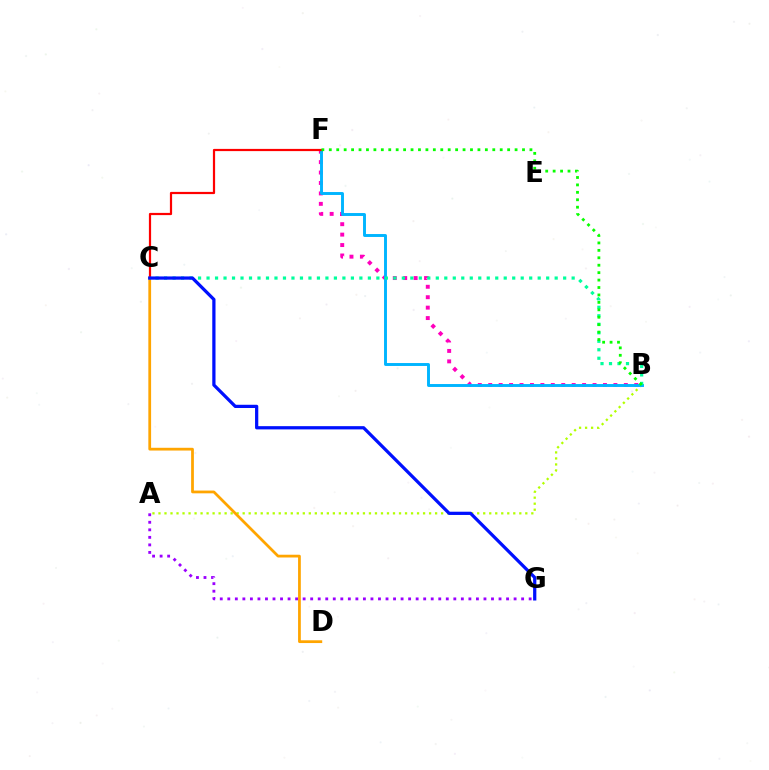{('A', 'B'): [{'color': '#b3ff00', 'line_style': 'dotted', 'thickness': 1.63}], ('B', 'F'): [{'color': '#ff00bd', 'line_style': 'dotted', 'thickness': 2.83}, {'color': '#00b5ff', 'line_style': 'solid', 'thickness': 2.1}, {'color': '#08ff00', 'line_style': 'dotted', 'thickness': 2.02}], ('A', 'G'): [{'color': '#9b00ff', 'line_style': 'dotted', 'thickness': 2.05}], ('C', 'D'): [{'color': '#ffa500', 'line_style': 'solid', 'thickness': 1.99}], ('C', 'F'): [{'color': '#ff0000', 'line_style': 'solid', 'thickness': 1.59}], ('B', 'C'): [{'color': '#00ff9d', 'line_style': 'dotted', 'thickness': 2.31}], ('C', 'G'): [{'color': '#0010ff', 'line_style': 'solid', 'thickness': 2.33}]}